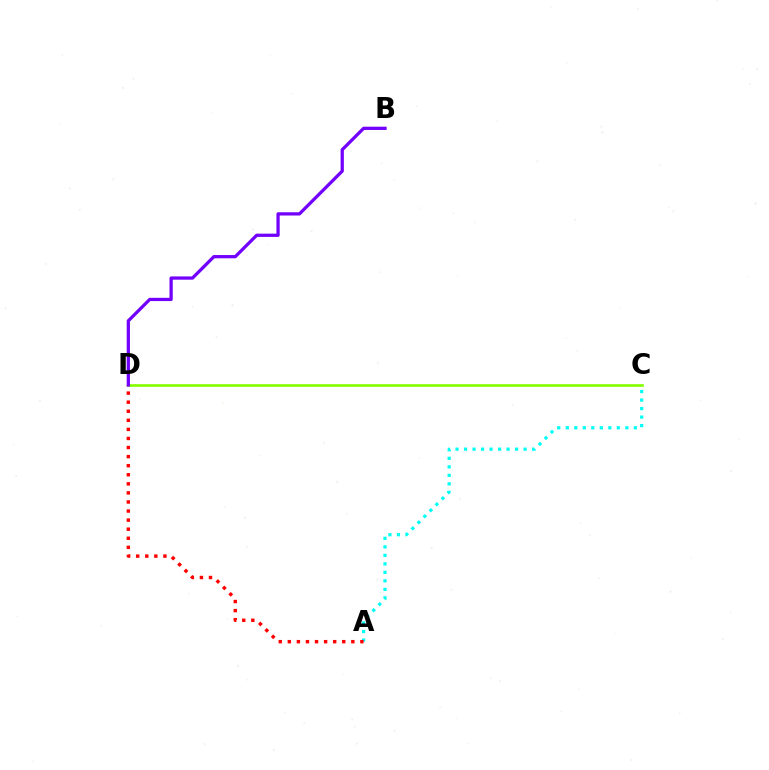{('A', 'C'): [{'color': '#00fff6', 'line_style': 'dotted', 'thickness': 2.31}], ('A', 'D'): [{'color': '#ff0000', 'line_style': 'dotted', 'thickness': 2.46}], ('C', 'D'): [{'color': '#84ff00', 'line_style': 'solid', 'thickness': 1.91}], ('B', 'D'): [{'color': '#7200ff', 'line_style': 'solid', 'thickness': 2.34}]}